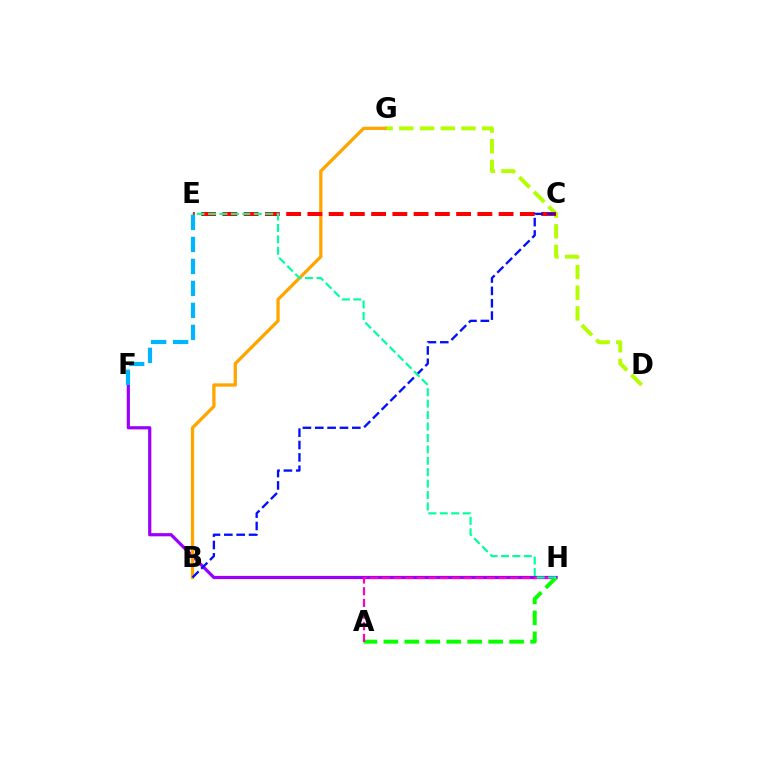{('F', 'H'): [{'color': '#9b00ff', 'line_style': 'solid', 'thickness': 2.3}], ('A', 'H'): [{'color': '#08ff00', 'line_style': 'dashed', 'thickness': 2.85}, {'color': '#ff00bd', 'line_style': 'dashed', 'thickness': 1.59}], ('D', 'G'): [{'color': '#b3ff00', 'line_style': 'dashed', 'thickness': 2.81}], ('B', 'G'): [{'color': '#ffa500', 'line_style': 'solid', 'thickness': 2.36}], ('C', 'E'): [{'color': '#ff0000', 'line_style': 'dashed', 'thickness': 2.89}], ('B', 'C'): [{'color': '#0010ff', 'line_style': 'dashed', 'thickness': 1.68}], ('E', 'F'): [{'color': '#00b5ff', 'line_style': 'dashed', 'thickness': 2.99}], ('E', 'H'): [{'color': '#00ff9d', 'line_style': 'dashed', 'thickness': 1.55}]}